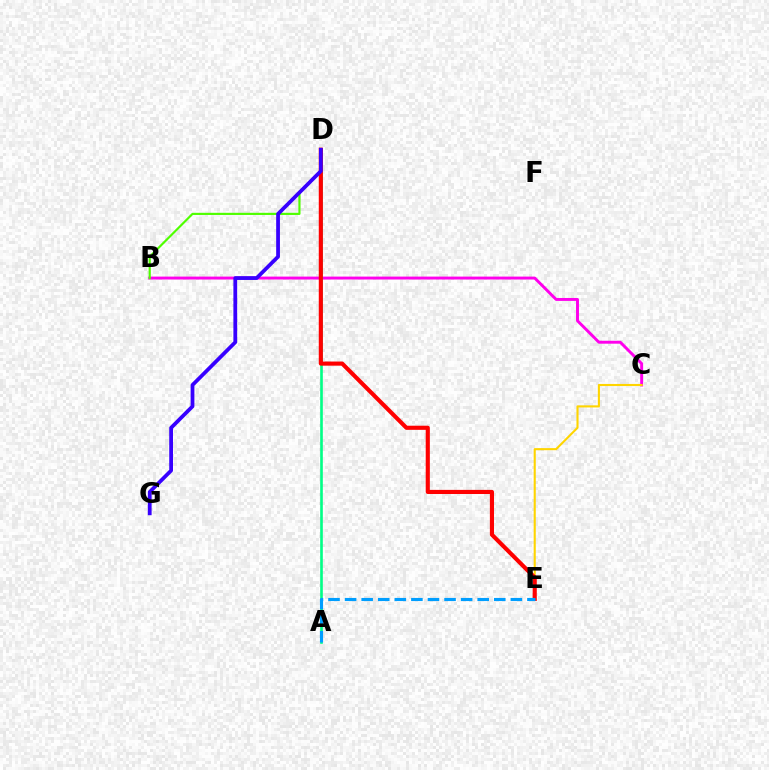{('B', 'C'): [{'color': '#ff00ed', 'line_style': 'solid', 'thickness': 2.11}], ('C', 'E'): [{'color': '#ffd500', 'line_style': 'solid', 'thickness': 1.51}], ('B', 'D'): [{'color': '#4fff00', 'line_style': 'solid', 'thickness': 1.56}], ('A', 'D'): [{'color': '#00ff86', 'line_style': 'solid', 'thickness': 1.89}], ('D', 'E'): [{'color': '#ff0000', 'line_style': 'solid', 'thickness': 2.97}], ('A', 'E'): [{'color': '#009eff', 'line_style': 'dashed', 'thickness': 2.25}], ('D', 'G'): [{'color': '#3700ff', 'line_style': 'solid', 'thickness': 2.71}]}